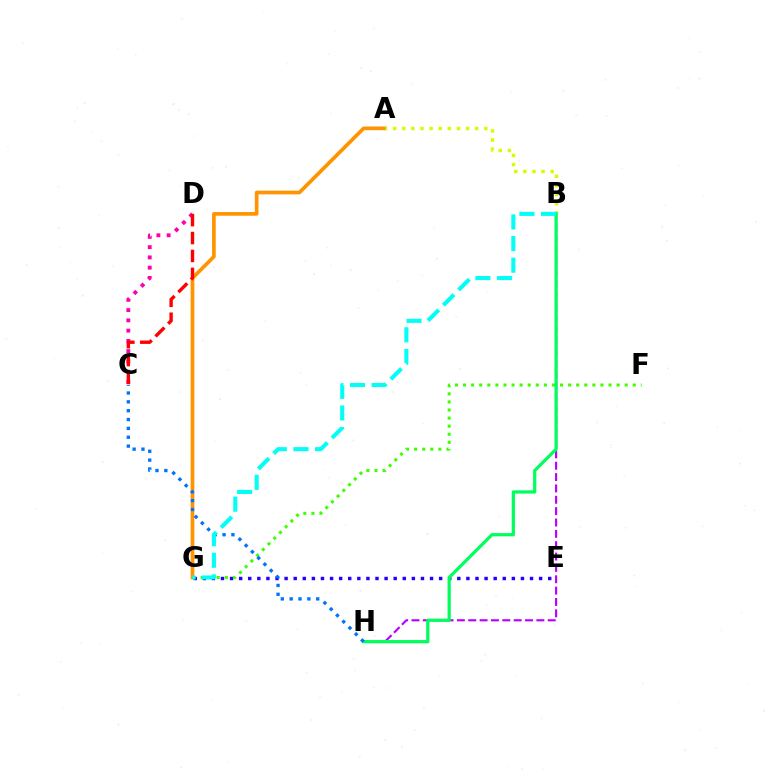{('E', 'G'): [{'color': '#2500ff', 'line_style': 'dotted', 'thickness': 2.47}], ('B', 'H'): [{'color': '#b900ff', 'line_style': 'dashed', 'thickness': 1.54}, {'color': '#00ff5c', 'line_style': 'solid', 'thickness': 2.33}], ('A', 'G'): [{'color': '#ff9400', 'line_style': 'solid', 'thickness': 2.65}], ('C', 'D'): [{'color': '#ff00ac', 'line_style': 'dotted', 'thickness': 2.79}, {'color': '#ff0000', 'line_style': 'dashed', 'thickness': 2.43}], ('A', 'B'): [{'color': '#d1ff00', 'line_style': 'dotted', 'thickness': 2.48}], ('F', 'G'): [{'color': '#3dff00', 'line_style': 'dotted', 'thickness': 2.2}], ('C', 'H'): [{'color': '#0074ff', 'line_style': 'dotted', 'thickness': 2.4}], ('B', 'G'): [{'color': '#00fff6', 'line_style': 'dashed', 'thickness': 2.94}]}